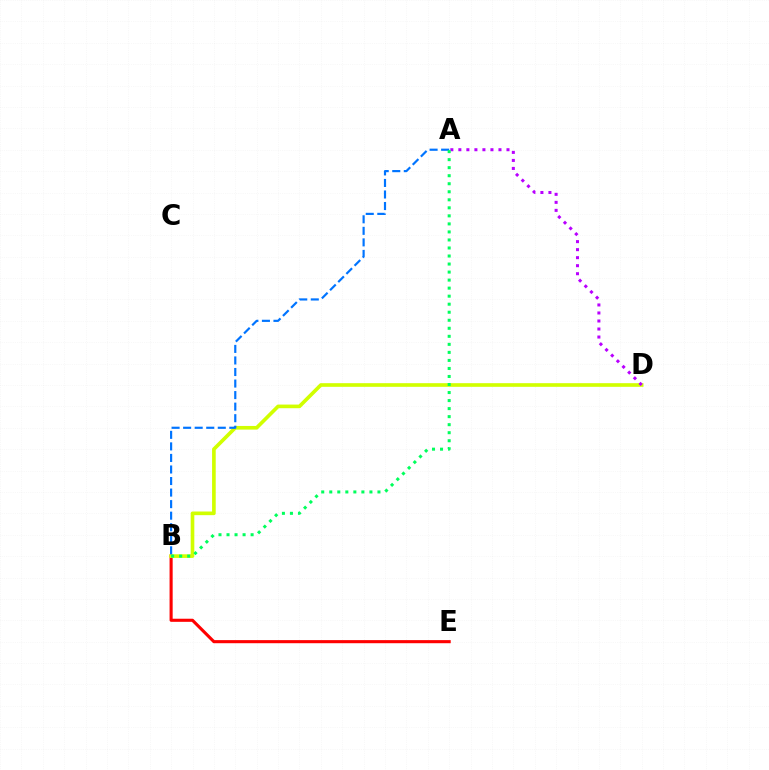{('B', 'E'): [{'color': '#ff0000', 'line_style': 'solid', 'thickness': 2.23}], ('B', 'D'): [{'color': '#d1ff00', 'line_style': 'solid', 'thickness': 2.63}], ('A', 'B'): [{'color': '#0074ff', 'line_style': 'dashed', 'thickness': 1.57}, {'color': '#00ff5c', 'line_style': 'dotted', 'thickness': 2.18}], ('A', 'D'): [{'color': '#b900ff', 'line_style': 'dotted', 'thickness': 2.18}]}